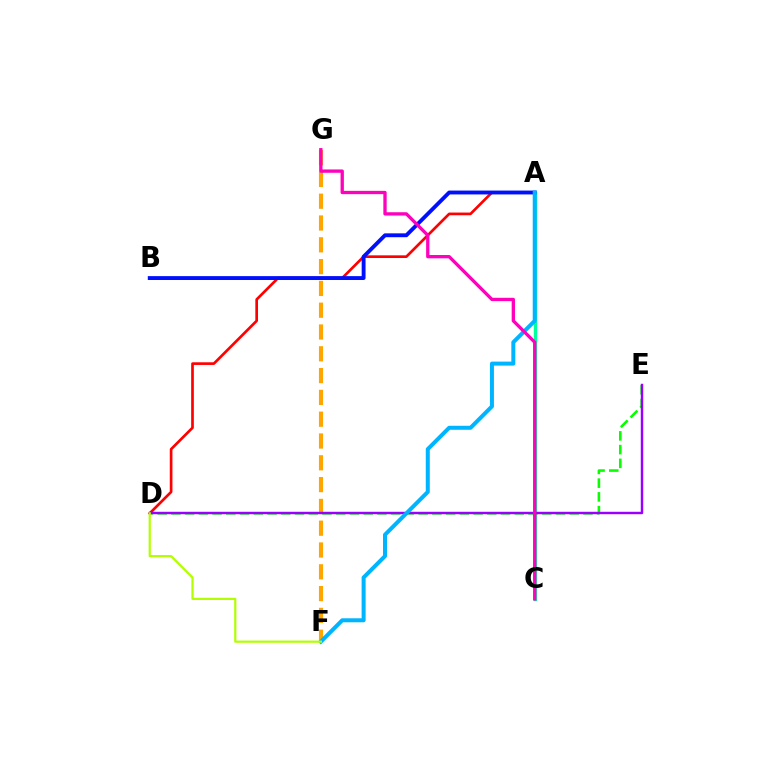{('A', 'C'): [{'color': '#00ff9d', 'line_style': 'solid', 'thickness': 2.44}], ('A', 'D'): [{'color': '#ff0000', 'line_style': 'solid', 'thickness': 1.92}], ('A', 'B'): [{'color': '#0010ff', 'line_style': 'solid', 'thickness': 2.79}], ('D', 'E'): [{'color': '#08ff00', 'line_style': 'dashed', 'thickness': 1.87}, {'color': '#9b00ff', 'line_style': 'solid', 'thickness': 1.75}], ('F', 'G'): [{'color': '#ffa500', 'line_style': 'dashed', 'thickness': 2.96}], ('A', 'F'): [{'color': '#00b5ff', 'line_style': 'solid', 'thickness': 2.88}], ('D', 'F'): [{'color': '#b3ff00', 'line_style': 'solid', 'thickness': 1.6}], ('C', 'G'): [{'color': '#ff00bd', 'line_style': 'solid', 'thickness': 2.38}]}